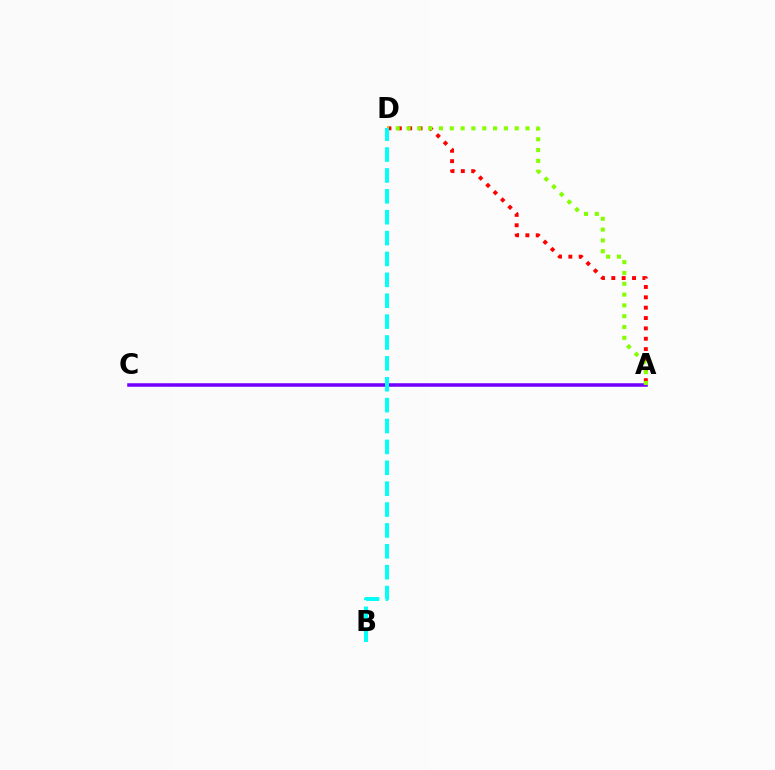{('A', 'D'): [{'color': '#ff0000', 'line_style': 'dotted', 'thickness': 2.81}, {'color': '#84ff00', 'line_style': 'dotted', 'thickness': 2.94}], ('A', 'C'): [{'color': '#7200ff', 'line_style': 'solid', 'thickness': 2.54}], ('B', 'D'): [{'color': '#00fff6', 'line_style': 'dashed', 'thickness': 2.84}]}